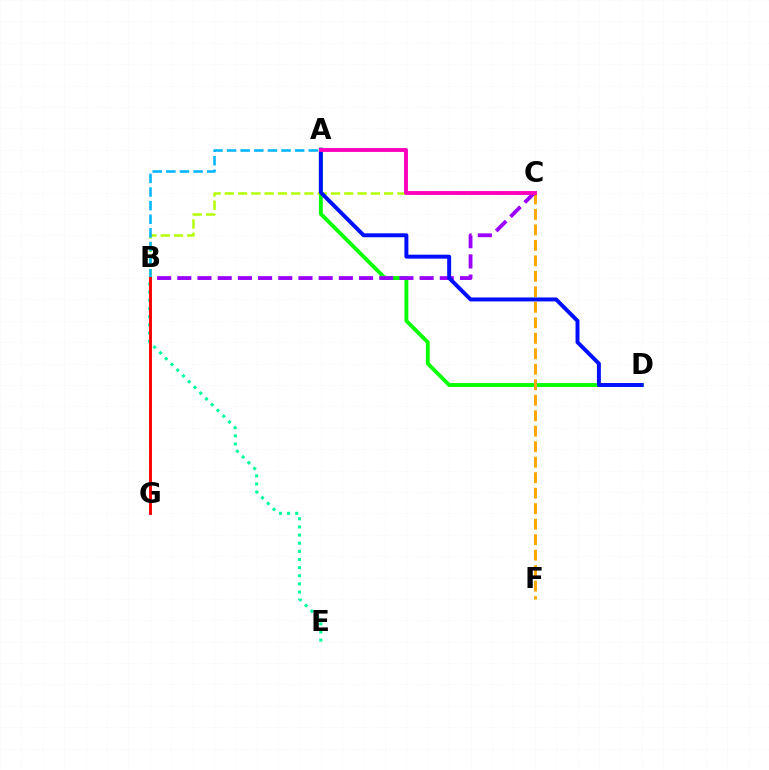{('B', 'E'): [{'color': '#00ff9d', 'line_style': 'dotted', 'thickness': 2.21}], ('A', 'D'): [{'color': '#08ff00', 'line_style': 'solid', 'thickness': 2.77}, {'color': '#0010ff', 'line_style': 'solid', 'thickness': 2.84}], ('B', 'C'): [{'color': '#b3ff00', 'line_style': 'dashed', 'thickness': 1.8}, {'color': '#9b00ff', 'line_style': 'dashed', 'thickness': 2.74}], ('C', 'F'): [{'color': '#ffa500', 'line_style': 'dashed', 'thickness': 2.1}], ('A', 'C'): [{'color': '#ff00bd', 'line_style': 'solid', 'thickness': 2.79}], ('A', 'B'): [{'color': '#00b5ff', 'line_style': 'dashed', 'thickness': 1.85}], ('B', 'G'): [{'color': '#ff0000', 'line_style': 'solid', 'thickness': 2.09}]}